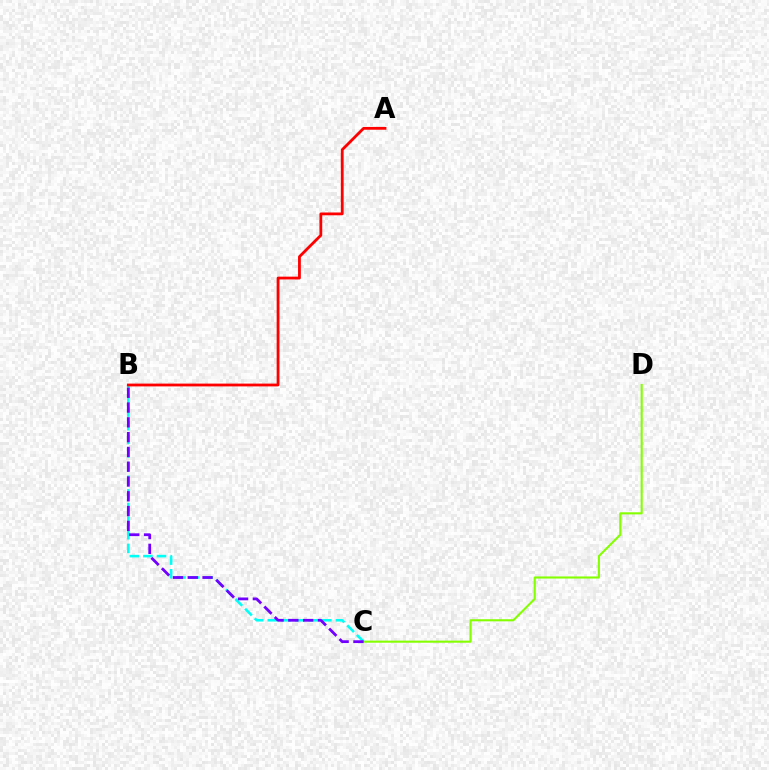{('C', 'D'): [{'color': '#84ff00', 'line_style': 'solid', 'thickness': 1.51}], ('B', 'C'): [{'color': '#00fff6', 'line_style': 'dashed', 'thickness': 1.85}, {'color': '#7200ff', 'line_style': 'dashed', 'thickness': 2.01}], ('A', 'B'): [{'color': '#ff0000', 'line_style': 'solid', 'thickness': 2.02}]}